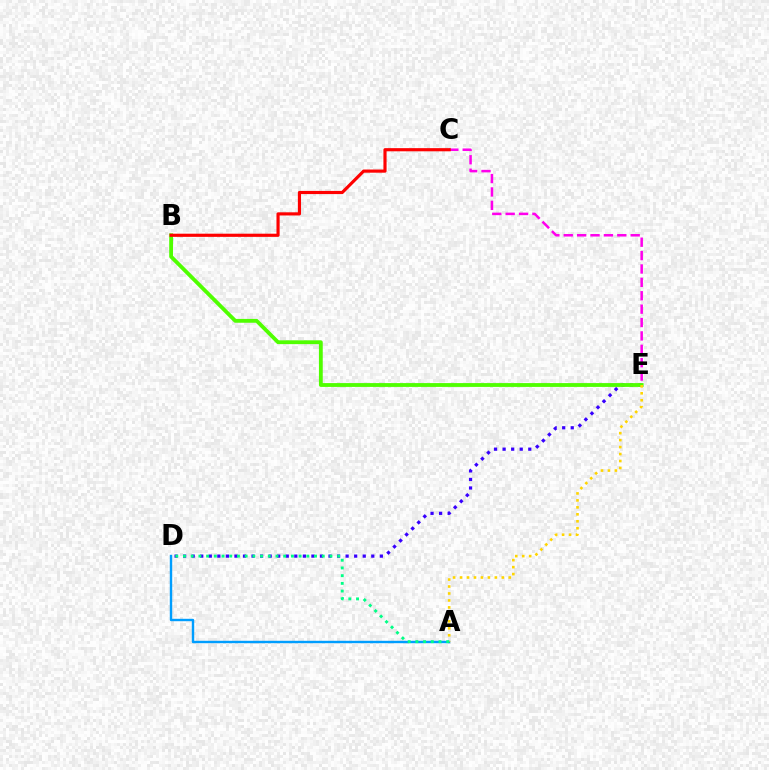{('D', 'E'): [{'color': '#3700ff', 'line_style': 'dotted', 'thickness': 2.32}], ('C', 'E'): [{'color': '#ff00ed', 'line_style': 'dashed', 'thickness': 1.82}], ('B', 'E'): [{'color': '#4fff00', 'line_style': 'solid', 'thickness': 2.75}], ('A', 'D'): [{'color': '#009eff', 'line_style': 'solid', 'thickness': 1.73}, {'color': '#00ff86', 'line_style': 'dotted', 'thickness': 2.09}], ('A', 'E'): [{'color': '#ffd500', 'line_style': 'dotted', 'thickness': 1.89}], ('B', 'C'): [{'color': '#ff0000', 'line_style': 'solid', 'thickness': 2.27}]}